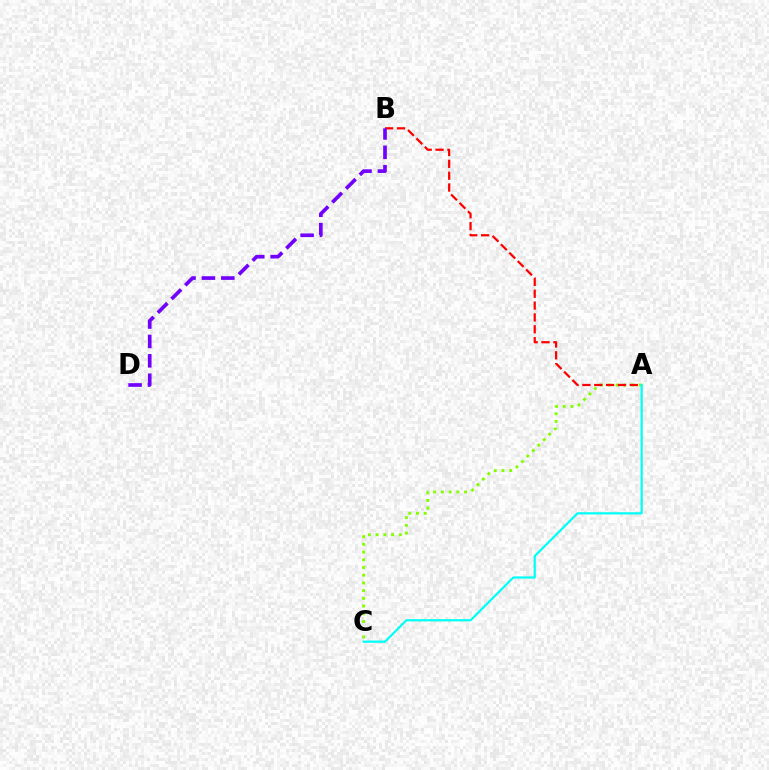{('A', 'C'): [{'color': '#84ff00', 'line_style': 'dotted', 'thickness': 2.1}, {'color': '#00fff6', 'line_style': 'solid', 'thickness': 1.6}], ('A', 'B'): [{'color': '#ff0000', 'line_style': 'dashed', 'thickness': 1.61}], ('B', 'D'): [{'color': '#7200ff', 'line_style': 'dashed', 'thickness': 2.64}]}